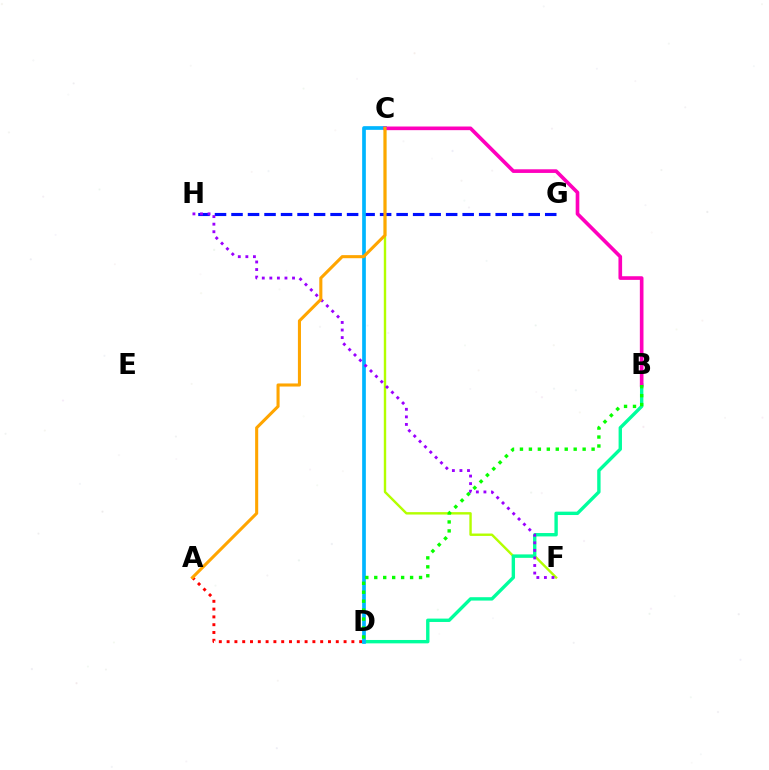{('C', 'F'): [{'color': '#b3ff00', 'line_style': 'solid', 'thickness': 1.73}], ('G', 'H'): [{'color': '#0010ff', 'line_style': 'dashed', 'thickness': 2.24}], ('B', 'D'): [{'color': '#00ff9d', 'line_style': 'solid', 'thickness': 2.43}, {'color': '#08ff00', 'line_style': 'dotted', 'thickness': 2.43}], ('A', 'D'): [{'color': '#ff0000', 'line_style': 'dotted', 'thickness': 2.12}], ('C', 'D'): [{'color': '#00b5ff', 'line_style': 'solid', 'thickness': 2.66}], ('F', 'H'): [{'color': '#9b00ff', 'line_style': 'dotted', 'thickness': 2.05}], ('B', 'C'): [{'color': '#ff00bd', 'line_style': 'solid', 'thickness': 2.62}], ('A', 'C'): [{'color': '#ffa500', 'line_style': 'solid', 'thickness': 2.22}]}